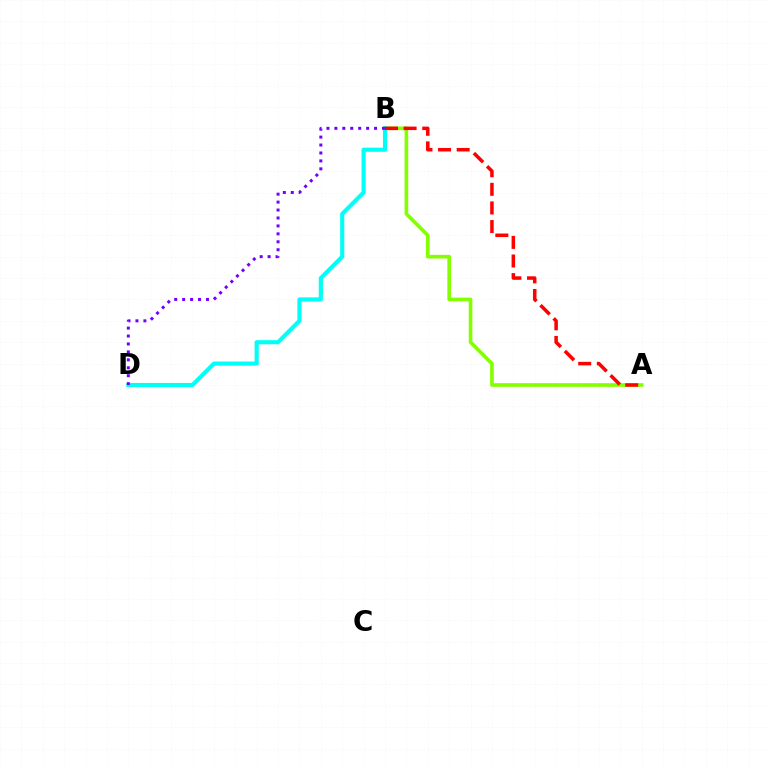{('A', 'B'): [{'color': '#84ff00', 'line_style': 'solid', 'thickness': 2.62}, {'color': '#ff0000', 'line_style': 'dashed', 'thickness': 2.53}], ('B', 'D'): [{'color': '#00fff6', 'line_style': 'solid', 'thickness': 2.98}, {'color': '#7200ff', 'line_style': 'dotted', 'thickness': 2.16}]}